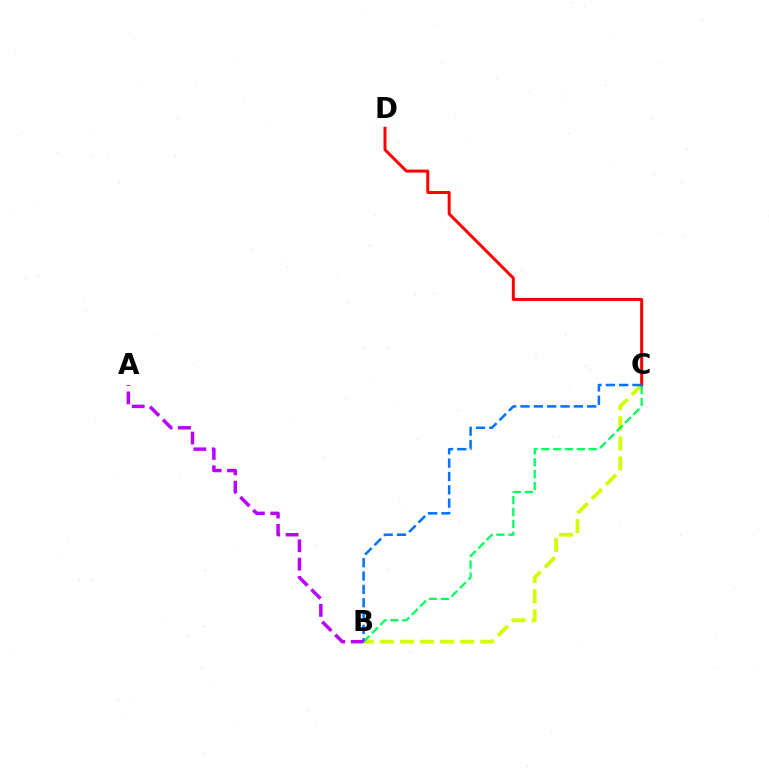{('B', 'C'): [{'color': '#d1ff00', 'line_style': 'dashed', 'thickness': 2.73}, {'color': '#00ff5c', 'line_style': 'dashed', 'thickness': 1.61}, {'color': '#0074ff', 'line_style': 'dashed', 'thickness': 1.81}], ('C', 'D'): [{'color': '#ff0000', 'line_style': 'solid', 'thickness': 2.15}], ('A', 'B'): [{'color': '#b900ff', 'line_style': 'dashed', 'thickness': 2.5}]}